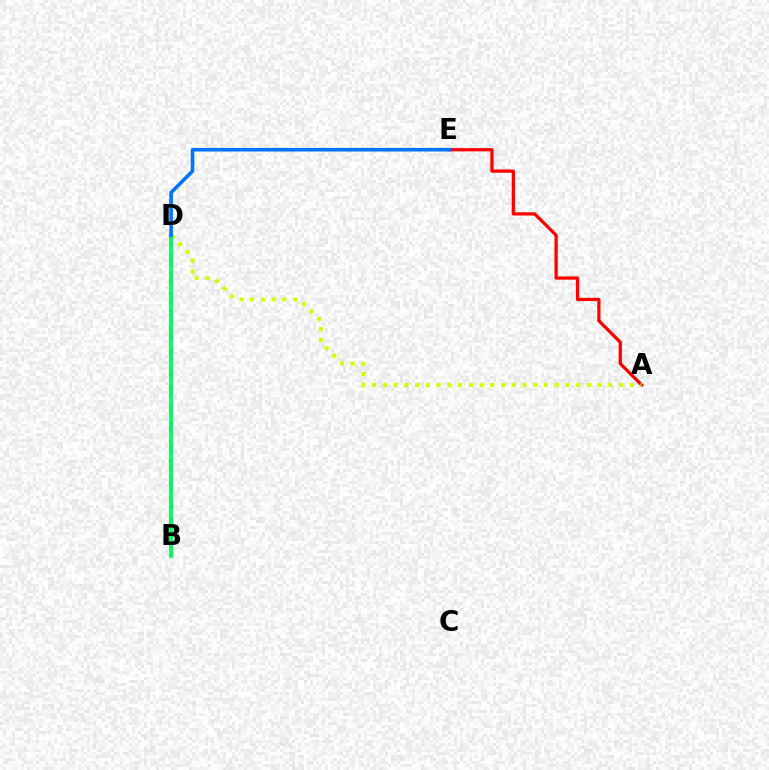{('A', 'E'): [{'color': '#ff0000', 'line_style': 'solid', 'thickness': 2.33}], ('B', 'D'): [{'color': '#b900ff', 'line_style': 'dashed', 'thickness': 2.54}, {'color': '#00ff5c', 'line_style': 'solid', 'thickness': 2.68}], ('A', 'D'): [{'color': '#d1ff00', 'line_style': 'dotted', 'thickness': 2.92}], ('D', 'E'): [{'color': '#0074ff', 'line_style': 'solid', 'thickness': 2.57}]}